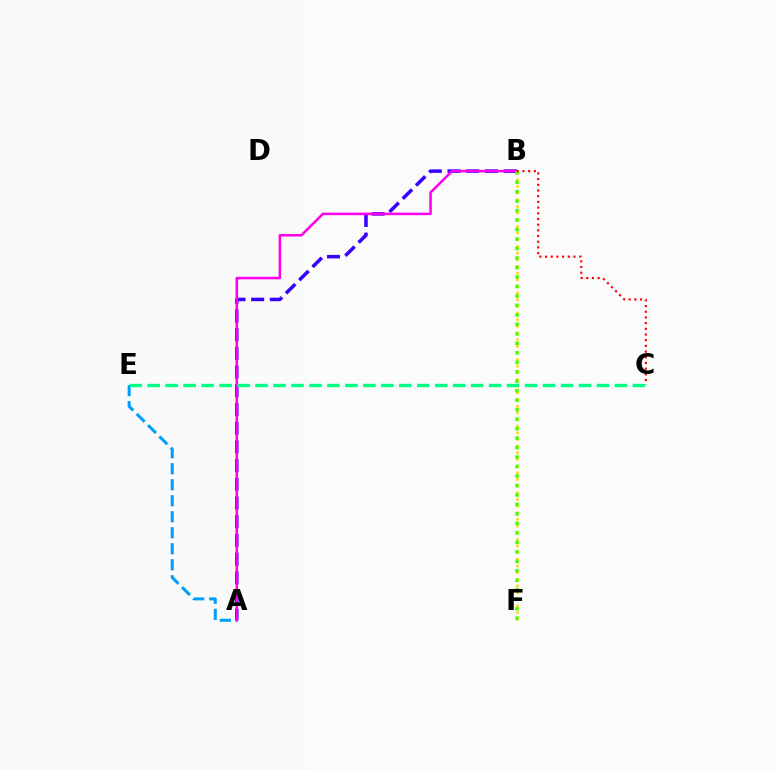{('A', 'E'): [{'color': '#009eff', 'line_style': 'dashed', 'thickness': 2.17}], ('B', 'F'): [{'color': '#ffd500', 'line_style': 'dotted', 'thickness': 1.81}, {'color': '#4fff00', 'line_style': 'dotted', 'thickness': 2.58}], ('A', 'B'): [{'color': '#3700ff', 'line_style': 'dashed', 'thickness': 2.54}, {'color': '#ff00ed', 'line_style': 'solid', 'thickness': 1.82}], ('C', 'E'): [{'color': '#00ff86', 'line_style': 'dashed', 'thickness': 2.44}], ('B', 'C'): [{'color': '#ff0000', 'line_style': 'dotted', 'thickness': 1.55}]}